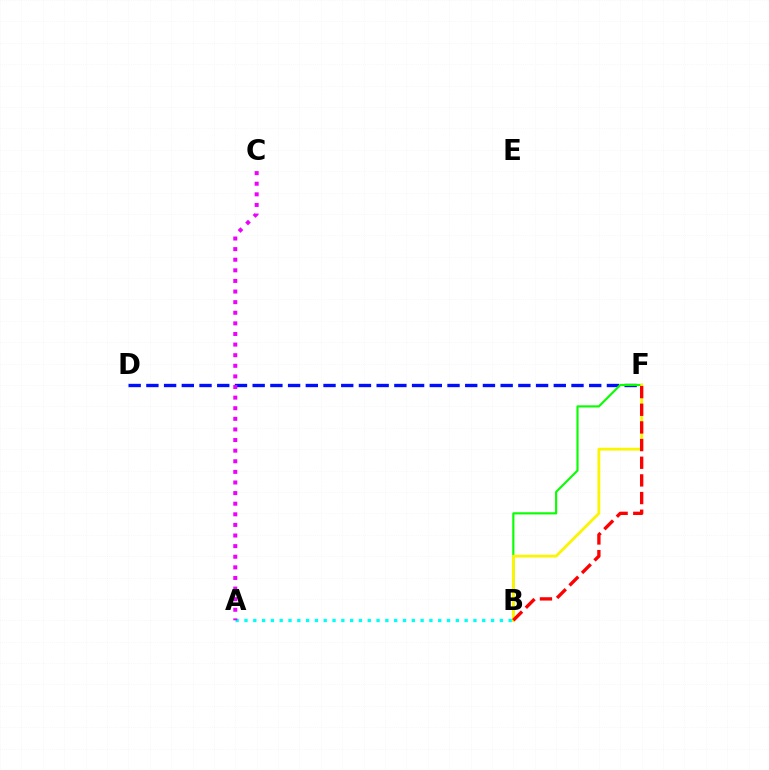{('A', 'B'): [{'color': '#00fff6', 'line_style': 'dotted', 'thickness': 2.39}], ('D', 'F'): [{'color': '#0010ff', 'line_style': 'dashed', 'thickness': 2.41}], ('A', 'C'): [{'color': '#ee00ff', 'line_style': 'dotted', 'thickness': 2.88}], ('B', 'F'): [{'color': '#08ff00', 'line_style': 'solid', 'thickness': 1.54}, {'color': '#fcf500', 'line_style': 'solid', 'thickness': 2.01}, {'color': '#ff0000', 'line_style': 'dashed', 'thickness': 2.4}]}